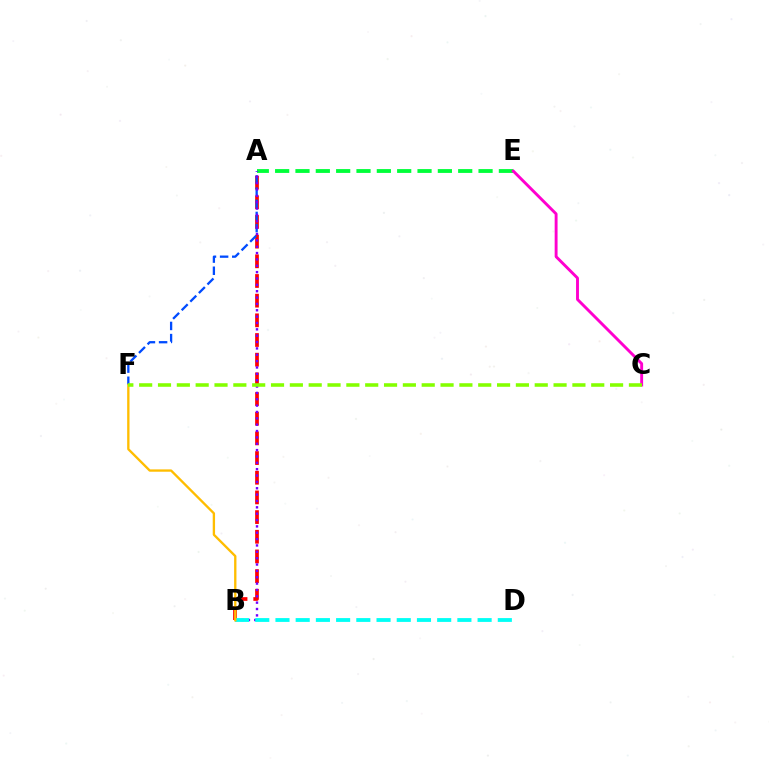{('A', 'E'): [{'color': '#00ff39', 'line_style': 'dashed', 'thickness': 2.76}], ('A', 'B'): [{'color': '#ff0000', 'line_style': 'dashed', 'thickness': 2.67}, {'color': '#7200ff', 'line_style': 'dotted', 'thickness': 1.73}], ('A', 'F'): [{'color': '#004bff', 'line_style': 'dashed', 'thickness': 1.65}], ('C', 'E'): [{'color': '#ff00cf', 'line_style': 'solid', 'thickness': 2.08}], ('B', 'D'): [{'color': '#00fff6', 'line_style': 'dashed', 'thickness': 2.75}], ('B', 'F'): [{'color': '#ffbd00', 'line_style': 'solid', 'thickness': 1.68}], ('C', 'F'): [{'color': '#84ff00', 'line_style': 'dashed', 'thickness': 2.56}]}